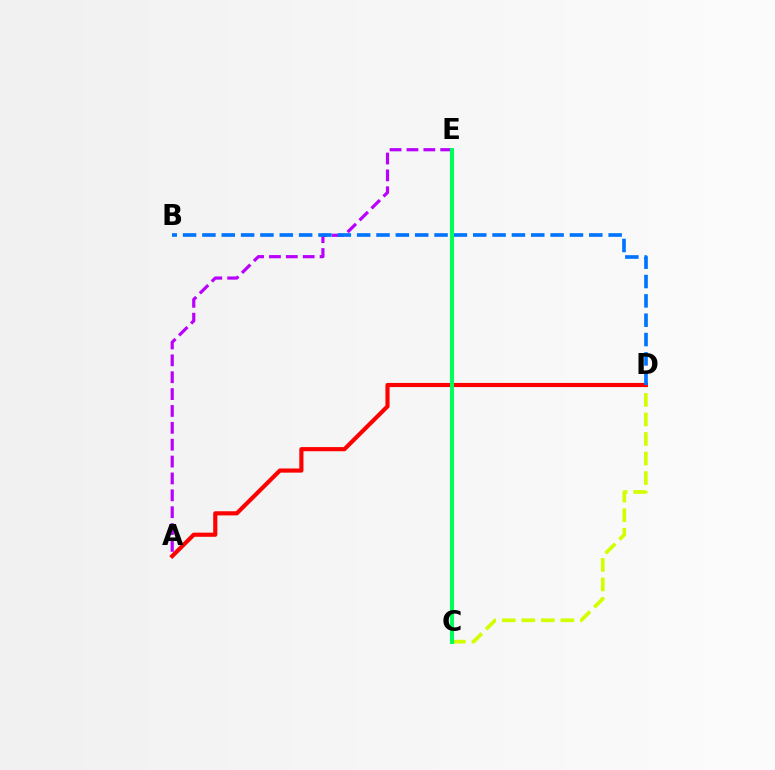{('C', 'D'): [{'color': '#d1ff00', 'line_style': 'dashed', 'thickness': 2.66}], ('A', 'D'): [{'color': '#ff0000', 'line_style': 'solid', 'thickness': 2.99}], ('A', 'E'): [{'color': '#b900ff', 'line_style': 'dashed', 'thickness': 2.29}], ('B', 'D'): [{'color': '#0074ff', 'line_style': 'dashed', 'thickness': 2.63}], ('C', 'E'): [{'color': '#00ff5c', 'line_style': 'solid', 'thickness': 2.92}]}